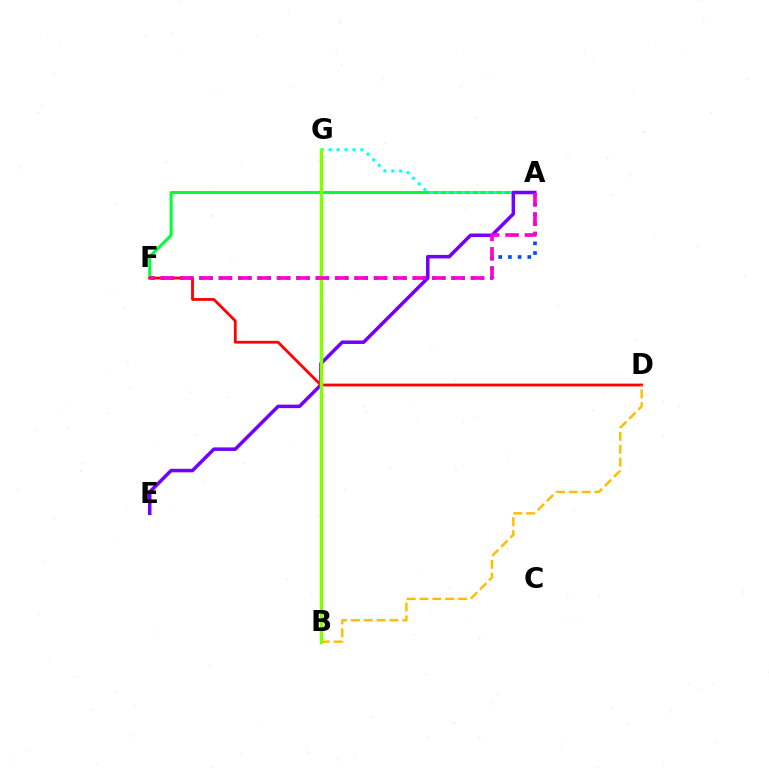{('A', 'F'): [{'color': '#004bff', 'line_style': 'dotted', 'thickness': 2.63}, {'color': '#00ff39', 'line_style': 'solid', 'thickness': 2.18}, {'color': '#ff00cf', 'line_style': 'dashed', 'thickness': 2.63}], ('A', 'G'): [{'color': '#00fff6', 'line_style': 'dotted', 'thickness': 2.16}], ('A', 'E'): [{'color': '#7200ff', 'line_style': 'solid', 'thickness': 2.53}], ('D', 'F'): [{'color': '#ff0000', 'line_style': 'solid', 'thickness': 2.0}], ('B', 'D'): [{'color': '#ffbd00', 'line_style': 'dashed', 'thickness': 1.75}], ('B', 'G'): [{'color': '#84ff00', 'line_style': 'solid', 'thickness': 2.51}]}